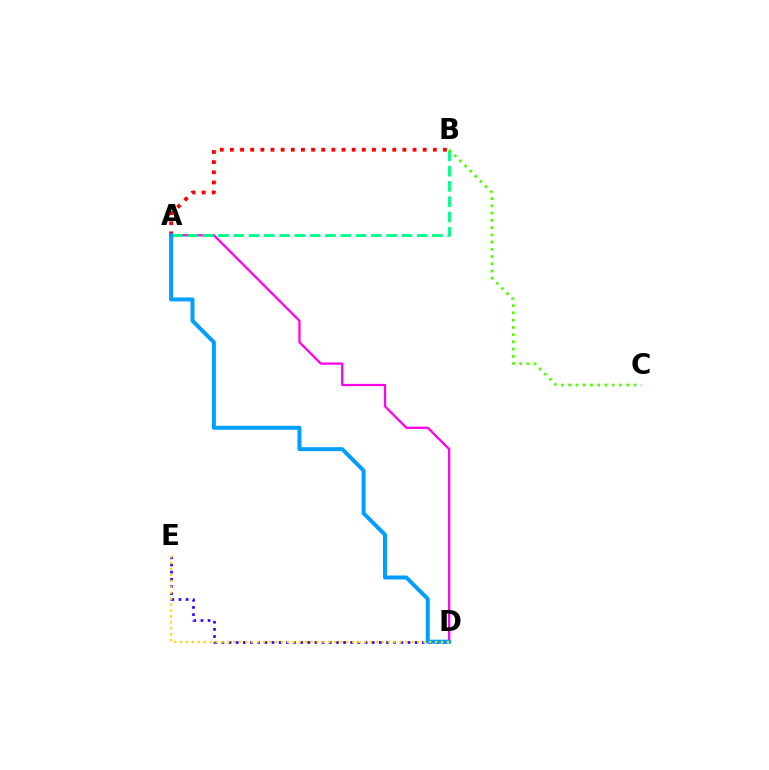{('A', 'B'): [{'color': '#ff0000', 'line_style': 'dotted', 'thickness': 2.76}, {'color': '#00ff86', 'line_style': 'dashed', 'thickness': 2.08}], ('A', 'D'): [{'color': '#ff00ed', 'line_style': 'solid', 'thickness': 1.63}, {'color': '#009eff', 'line_style': 'solid', 'thickness': 2.86}], ('B', 'C'): [{'color': '#4fff00', 'line_style': 'dotted', 'thickness': 1.97}], ('D', 'E'): [{'color': '#3700ff', 'line_style': 'dotted', 'thickness': 1.94}, {'color': '#ffd500', 'line_style': 'dotted', 'thickness': 1.61}]}